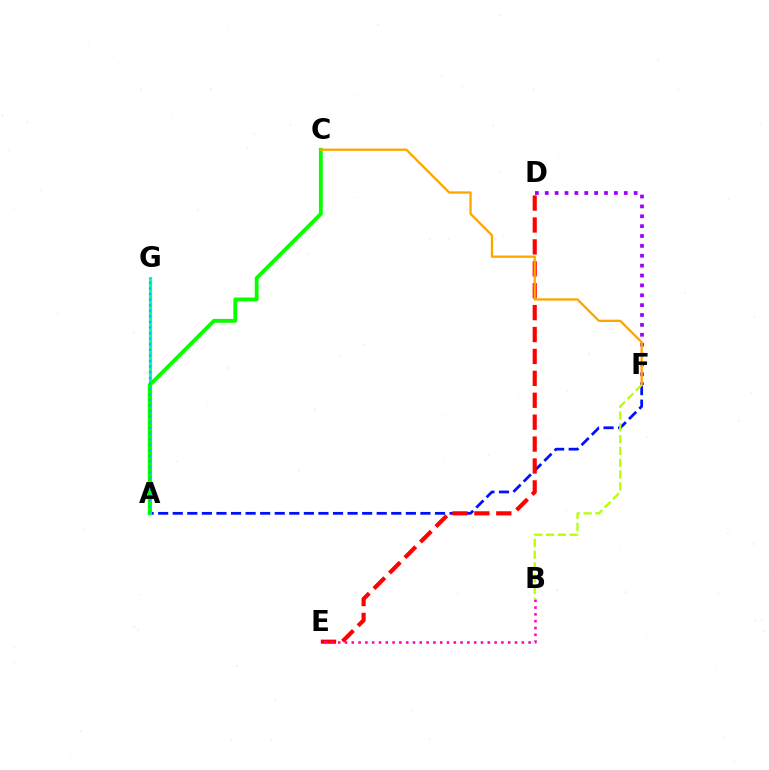{('A', 'F'): [{'color': '#0010ff', 'line_style': 'dashed', 'thickness': 1.98}], ('A', 'G'): [{'color': '#00ff9d', 'line_style': 'solid', 'thickness': 2.25}, {'color': '#00b5ff', 'line_style': 'dotted', 'thickness': 1.52}], ('D', 'F'): [{'color': '#9b00ff', 'line_style': 'dotted', 'thickness': 2.68}], ('D', 'E'): [{'color': '#ff0000', 'line_style': 'dashed', 'thickness': 2.98}], ('A', 'C'): [{'color': '#08ff00', 'line_style': 'solid', 'thickness': 2.77}], ('B', 'E'): [{'color': '#ff00bd', 'line_style': 'dotted', 'thickness': 1.85}], ('C', 'F'): [{'color': '#ffa500', 'line_style': 'solid', 'thickness': 1.66}], ('B', 'F'): [{'color': '#b3ff00', 'line_style': 'dashed', 'thickness': 1.6}]}